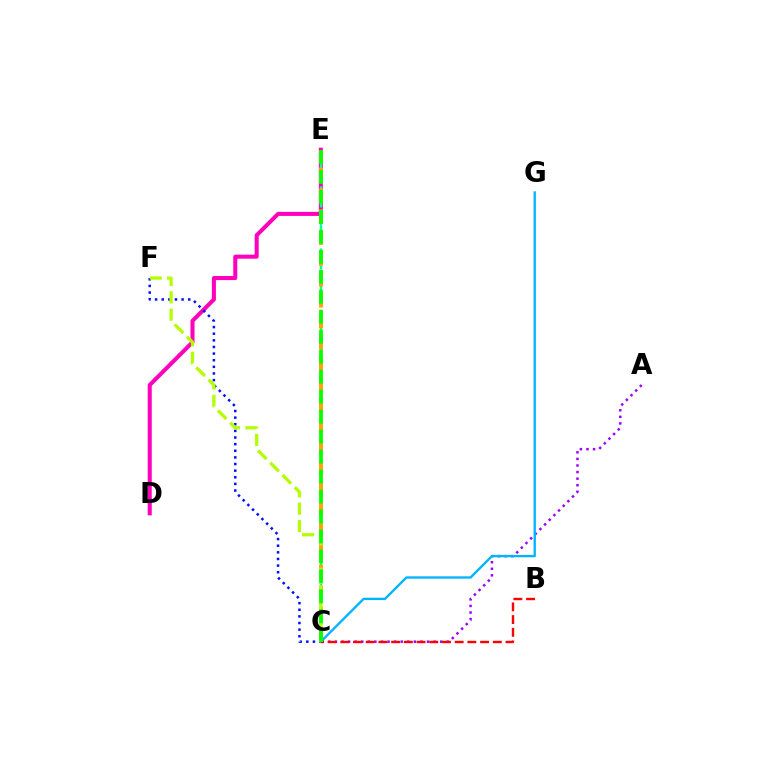{('A', 'C'): [{'color': '#9b00ff', 'line_style': 'dotted', 'thickness': 1.79}], ('D', 'E'): [{'color': '#ff00bd', 'line_style': 'solid', 'thickness': 2.91}], ('C', 'F'): [{'color': '#0010ff', 'line_style': 'dotted', 'thickness': 1.8}, {'color': '#b3ff00', 'line_style': 'dashed', 'thickness': 2.35}], ('C', 'G'): [{'color': '#00b5ff', 'line_style': 'solid', 'thickness': 1.69}], ('B', 'C'): [{'color': '#ff0000', 'line_style': 'dashed', 'thickness': 1.73}], ('C', 'E'): [{'color': '#00ff9d', 'line_style': 'dashed', 'thickness': 1.69}, {'color': '#ffa500', 'line_style': 'dashed', 'thickness': 2.84}, {'color': '#08ff00', 'line_style': 'dashed', 'thickness': 2.71}]}